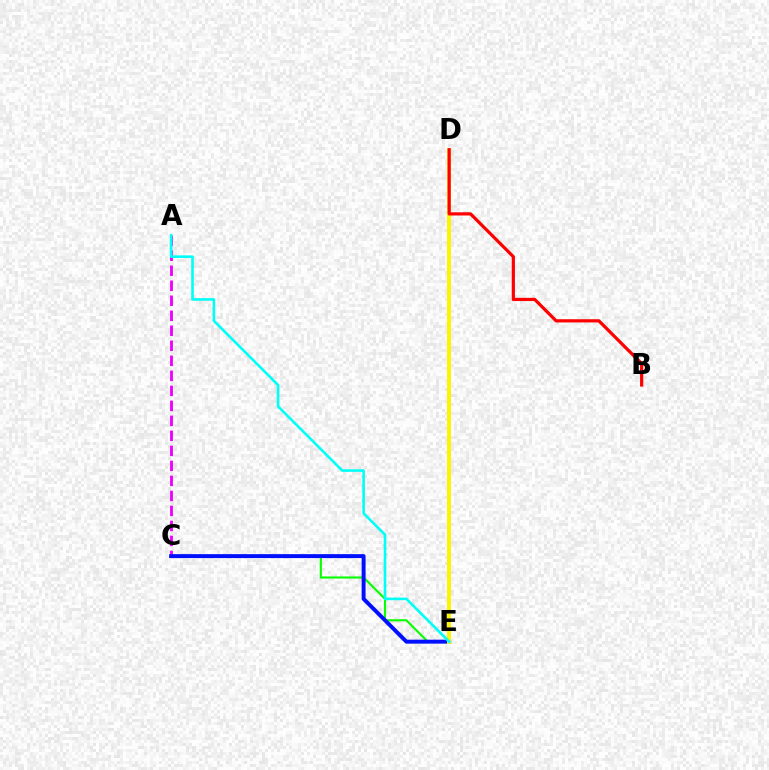{('A', 'C'): [{'color': '#ee00ff', 'line_style': 'dashed', 'thickness': 2.04}], ('C', 'E'): [{'color': '#08ff00', 'line_style': 'solid', 'thickness': 1.52}, {'color': '#0010ff', 'line_style': 'solid', 'thickness': 2.85}], ('D', 'E'): [{'color': '#fcf500', 'line_style': 'solid', 'thickness': 2.85}], ('A', 'E'): [{'color': '#00fff6', 'line_style': 'solid', 'thickness': 1.88}], ('B', 'D'): [{'color': '#ff0000', 'line_style': 'solid', 'thickness': 2.31}]}